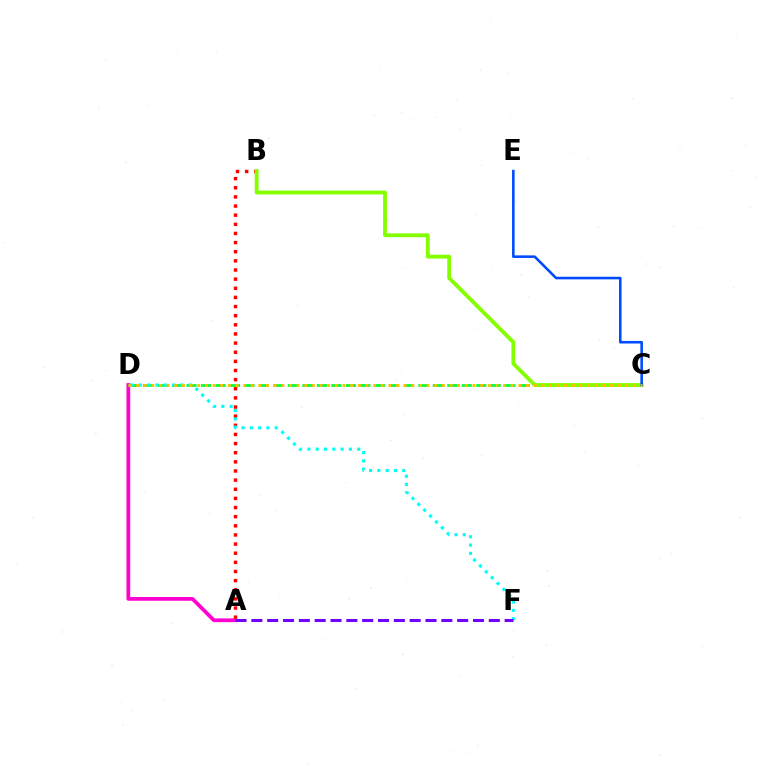{('A', 'D'): [{'color': '#ff00cf', 'line_style': 'solid', 'thickness': 2.68}], ('C', 'D'): [{'color': '#00ff39', 'line_style': 'dashed', 'thickness': 1.97}, {'color': '#ffbd00', 'line_style': 'dotted', 'thickness': 2.08}], ('A', 'B'): [{'color': '#ff0000', 'line_style': 'dotted', 'thickness': 2.48}], ('B', 'C'): [{'color': '#84ff00', 'line_style': 'solid', 'thickness': 2.77}], ('D', 'F'): [{'color': '#00fff6', 'line_style': 'dotted', 'thickness': 2.26}], ('C', 'E'): [{'color': '#004bff', 'line_style': 'solid', 'thickness': 1.86}], ('A', 'F'): [{'color': '#7200ff', 'line_style': 'dashed', 'thickness': 2.15}]}